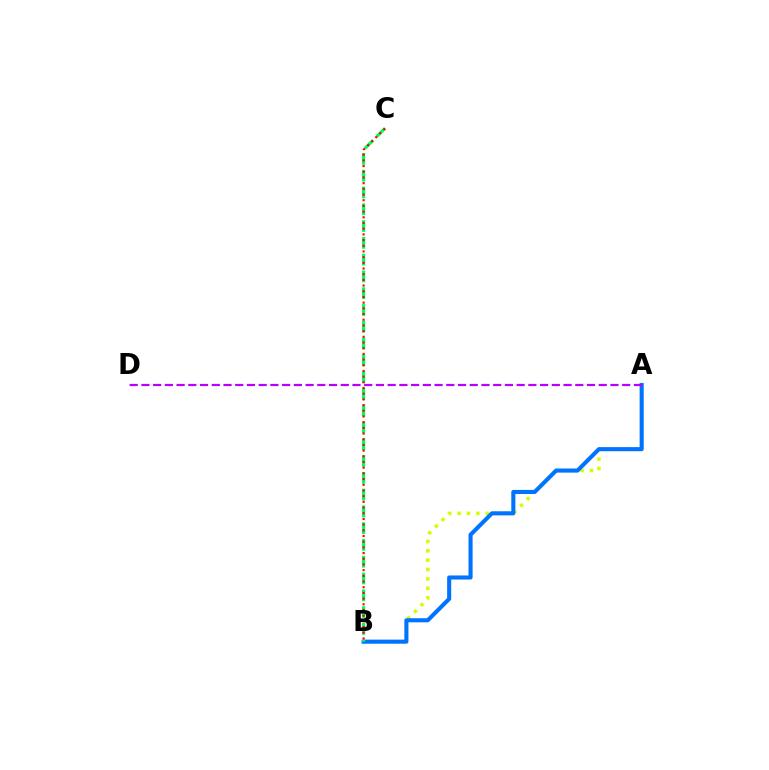{('A', 'B'): [{'color': '#d1ff00', 'line_style': 'dotted', 'thickness': 2.55}, {'color': '#0074ff', 'line_style': 'solid', 'thickness': 2.94}], ('B', 'C'): [{'color': '#00ff5c', 'line_style': 'dashed', 'thickness': 2.28}, {'color': '#ff0000', 'line_style': 'dotted', 'thickness': 1.55}], ('A', 'D'): [{'color': '#b900ff', 'line_style': 'dashed', 'thickness': 1.59}]}